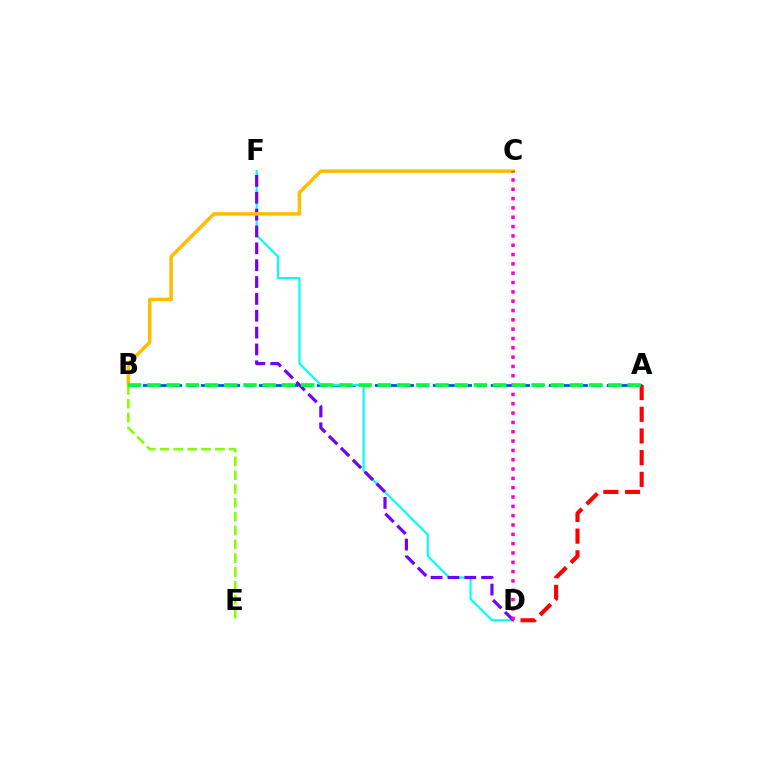{('A', 'B'): [{'color': '#004bff', 'line_style': 'dashed', 'thickness': 1.97}, {'color': '#00ff39', 'line_style': 'dashed', 'thickness': 2.61}], ('D', 'F'): [{'color': '#00fff6', 'line_style': 'solid', 'thickness': 1.55}, {'color': '#7200ff', 'line_style': 'dashed', 'thickness': 2.29}], ('A', 'D'): [{'color': '#ff0000', 'line_style': 'dashed', 'thickness': 2.95}], ('B', 'C'): [{'color': '#ffbd00', 'line_style': 'solid', 'thickness': 2.52}], ('C', 'D'): [{'color': '#ff00cf', 'line_style': 'dotted', 'thickness': 2.53}], ('B', 'E'): [{'color': '#84ff00', 'line_style': 'dashed', 'thickness': 1.88}]}